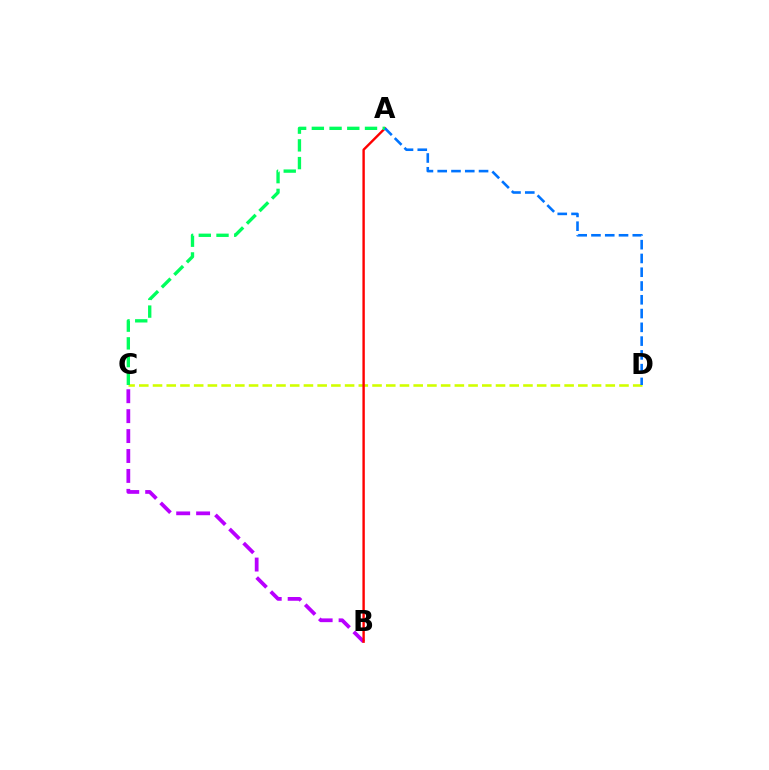{('C', 'D'): [{'color': '#d1ff00', 'line_style': 'dashed', 'thickness': 1.86}], ('B', 'C'): [{'color': '#b900ff', 'line_style': 'dashed', 'thickness': 2.71}], ('A', 'B'): [{'color': '#ff0000', 'line_style': 'solid', 'thickness': 1.72}], ('A', 'C'): [{'color': '#00ff5c', 'line_style': 'dashed', 'thickness': 2.41}], ('A', 'D'): [{'color': '#0074ff', 'line_style': 'dashed', 'thickness': 1.87}]}